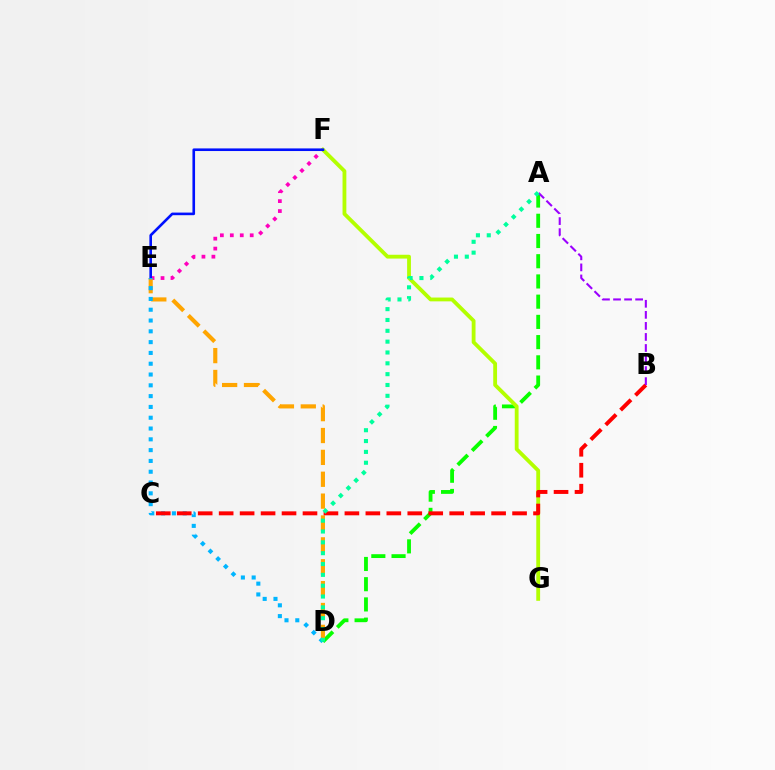{('A', 'D'): [{'color': '#08ff00', 'line_style': 'dashed', 'thickness': 2.75}, {'color': '#00ff9d', 'line_style': 'dotted', 'thickness': 2.94}], ('E', 'F'): [{'color': '#ff00bd', 'line_style': 'dotted', 'thickness': 2.7}, {'color': '#0010ff', 'line_style': 'solid', 'thickness': 1.88}], ('F', 'G'): [{'color': '#b3ff00', 'line_style': 'solid', 'thickness': 2.75}], ('D', 'E'): [{'color': '#ffa500', 'line_style': 'dashed', 'thickness': 2.97}, {'color': '#00b5ff', 'line_style': 'dotted', 'thickness': 2.93}], ('B', 'C'): [{'color': '#ff0000', 'line_style': 'dashed', 'thickness': 2.85}], ('A', 'B'): [{'color': '#9b00ff', 'line_style': 'dashed', 'thickness': 1.5}]}